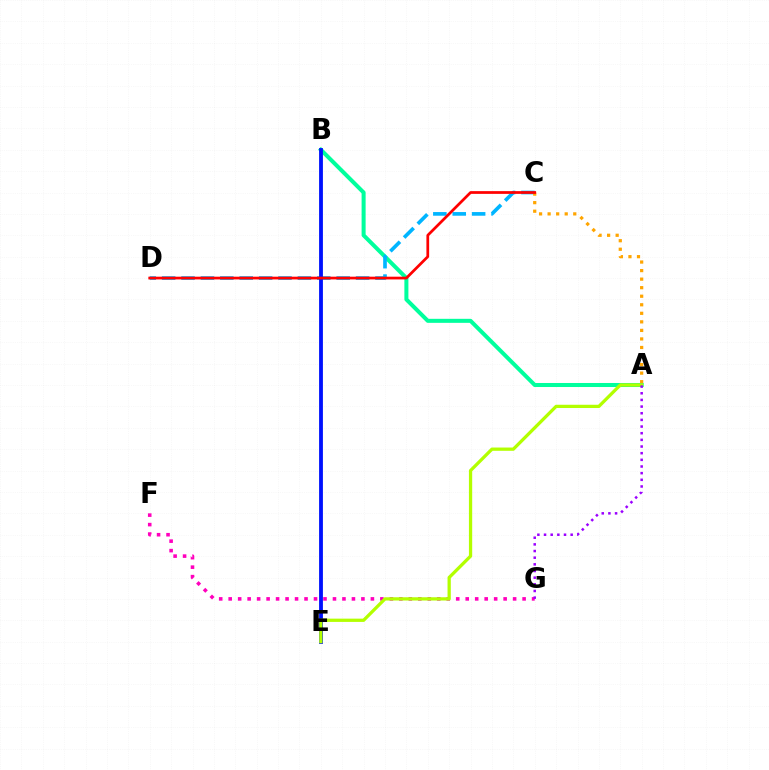{('B', 'E'): [{'color': '#08ff00', 'line_style': 'solid', 'thickness': 1.59}, {'color': '#0010ff', 'line_style': 'solid', 'thickness': 2.74}], ('F', 'G'): [{'color': '#ff00bd', 'line_style': 'dotted', 'thickness': 2.58}], ('A', 'B'): [{'color': '#00ff9d', 'line_style': 'solid', 'thickness': 2.9}], ('C', 'D'): [{'color': '#00b5ff', 'line_style': 'dashed', 'thickness': 2.63}, {'color': '#ff0000', 'line_style': 'solid', 'thickness': 1.97}], ('A', 'C'): [{'color': '#ffa500', 'line_style': 'dotted', 'thickness': 2.32}], ('A', 'E'): [{'color': '#b3ff00', 'line_style': 'solid', 'thickness': 2.35}], ('A', 'G'): [{'color': '#9b00ff', 'line_style': 'dotted', 'thickness': 1.81}]}